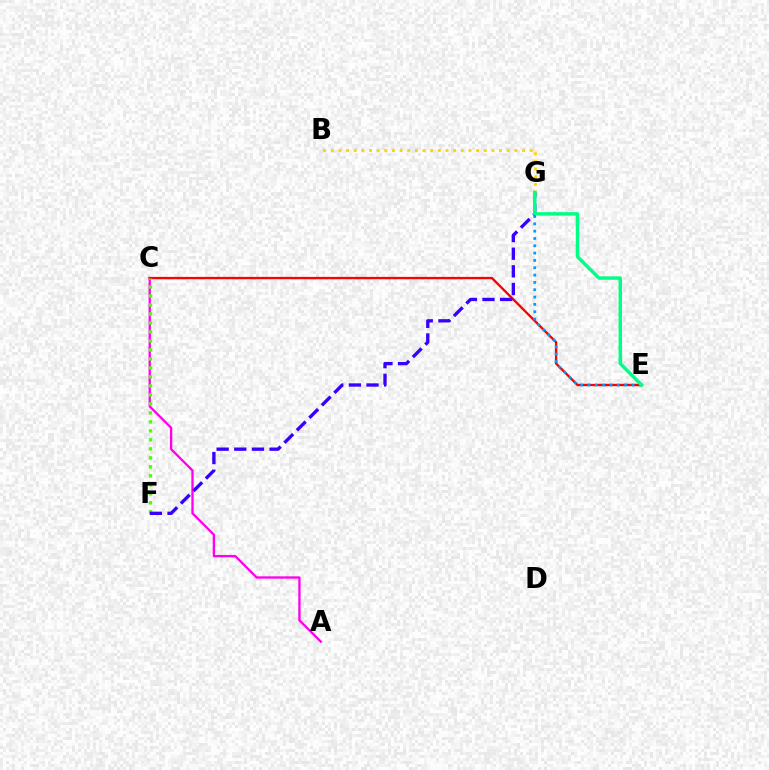{('A', 'C'): [{'color': '#ff00ed', 'line_style': 'solid', 'thickness': 1.67}], ('B', 'G'): [{'color': '#ffd500', 'line_style': 'dotted', 'thickness': 2.08}], ('C', 'E'): [{'color': '#ff0000', 'line_style': 'solid', 'thickness': 1.69}], ('E', 'G'): [{'color': '#009eff', 'line_style': 'dotted', 'thickness': 1.99}, {'color': '#00ff86', 'line_style': 'solid', 'thickness': 2.5}], ('C', 'F'): [{'color': '#4fff00', 'line_style': 'dotted', 'thickness': 2.44}], ('F', 'G'): [{'color': '#3700ff', 'line_style': 'dashed', 'thickness': 2.4}]}